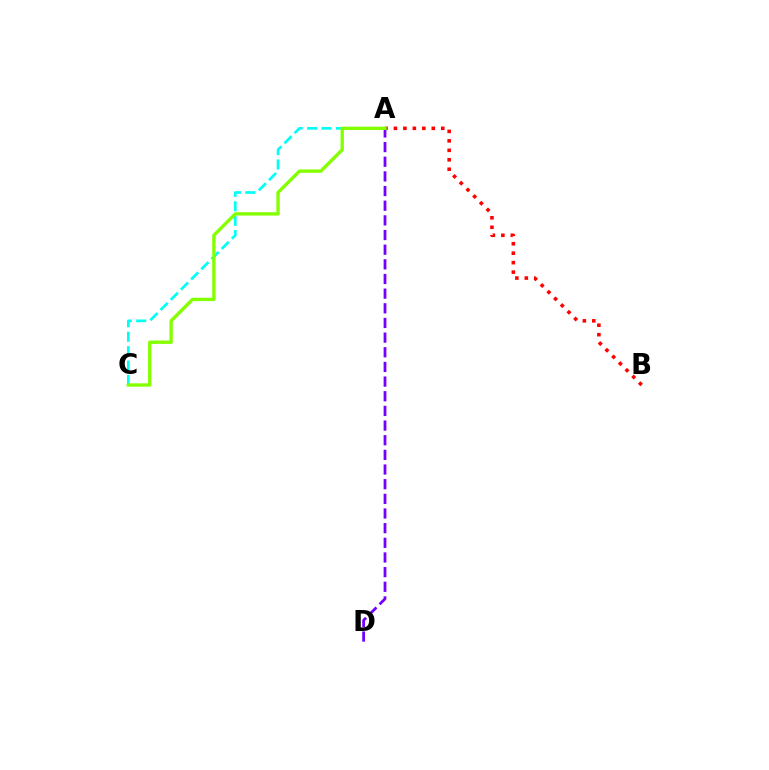{('A', 'C'): [{'color': '#00fff6', 'line_style': 'dashed', 'thickness': 1.96}, {'color': '#84ff00', 'line_style': 'solid', 'thickness': 2.41}], ('A', 'B'): [{'color': '#ff0000', 'line_style': 'dotted', 'thickness': 2.57}], ('A', 'D'): [{'color': '#7200ff', 'line_style': 'dashed', 'thickness': 1.99}]}